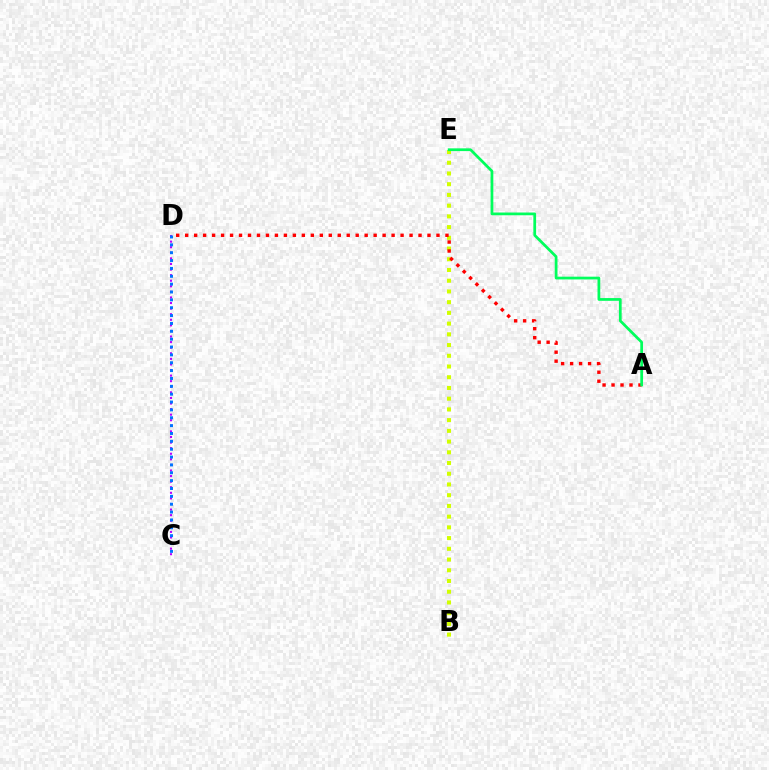{('B', 'E'): [{'color': '#d1ff00', 'line_style': 'dotted', 'thickness': 2.91}], ('C', 'D'): [{'color': '#b900ff', 'line_style': 'dotted', 'thickness': 1.52}, {'color': '#0074ff', 'line_style': 'dotted', 'thickness': 2.14}], ('A', 'D'): [{'color': '#ff0000', 'line_style': 'dotted', 'thickness': 2.44}], ('A', 'E'): [{'color': '#00ff5c', 'line_style': 'solid', 'thickness': 1.98}]}